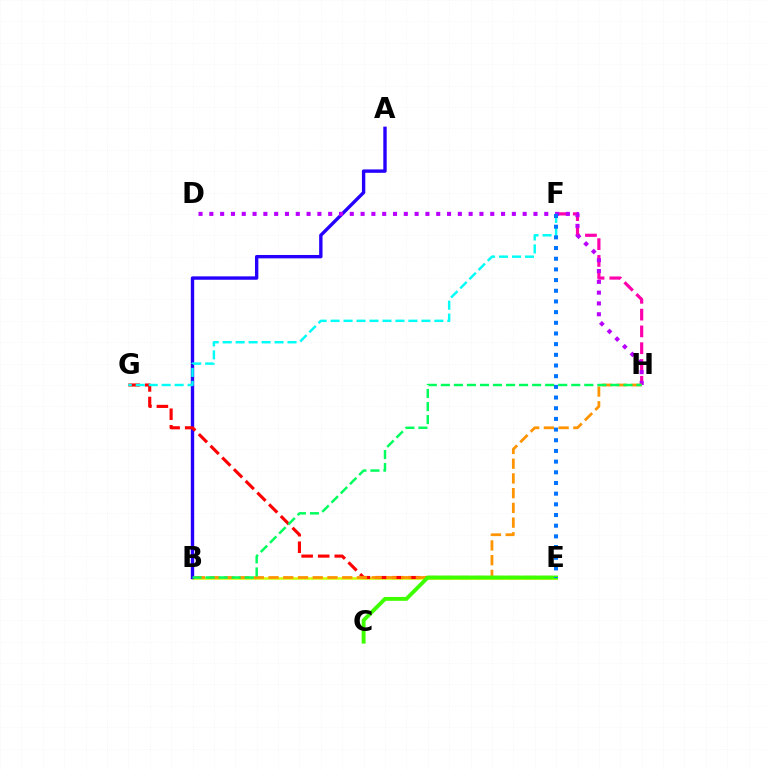{('B', 'E'): [{'color': '#d1ff00', 'line_style': 'solid', 'thickness': 1.84}], ('A', 'B'): [{'color': '#2500ff', 'line_style': 'solid', 'thickness': 2.43}], ('F', 'H'): [{'color': '#ff00ac', 'line_style': 'dashed', 'thickness': 2.28}], ('D', 'H'): [{'color': '#b900ff', 'line_style': 'dotted', 'thickness': 2.94}], ('E', 'G'): [{'color': '#ff0000', 'line_style': 'dashed', 'thickness': 2.25}], ('B', 'H'): [{'color': '#ff9400', 'line_style': 'dashed', 'thickness': 2.0}, {'color': '#00ff5c', 'line_style': 'dashed', 'thickness': 1.77}], ('F', 'G'): [{'color': '#00fff6', 'line_style': 'dashed', 'thickness': 1.76}], ('C', 'E'): [{'color': '#3dff00', 'line_style': 'solid', 'thickness': 2.79}], ('E', 'F'): [{'color': '#0074ff', 'line_style': 'dotted', 'thickness': 2.9}]}